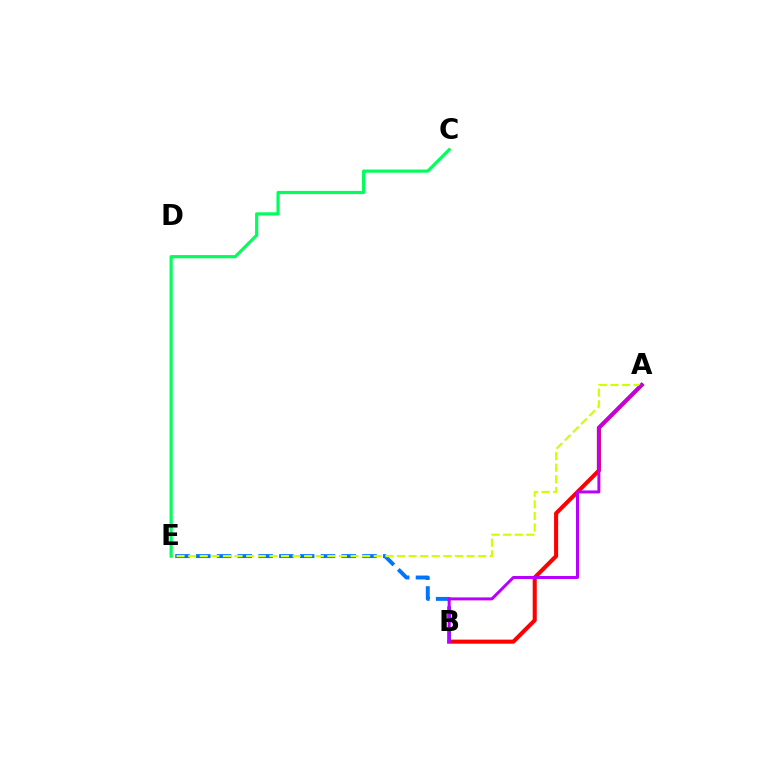{('A', 'B'): [{'color': '#ff0000', 'line_style': 'solid', 'thickness': 2.93}, {'color': '#b900ff', 'line_style': 'solid', 'thickness': 2.16}], ('B', 'E'): [{'color': '#0074ff', 'line_style': 'dashed', 'thickness': 2.82}], ('A', 'E'): [{'color': '#d1ff00', 'line_style': 'dashed', 'thickness': 1.58}], ('C', 'E'): [{'color': '#00ff5c', 'line_style': 'solid', 'thickness': 2.29}]}